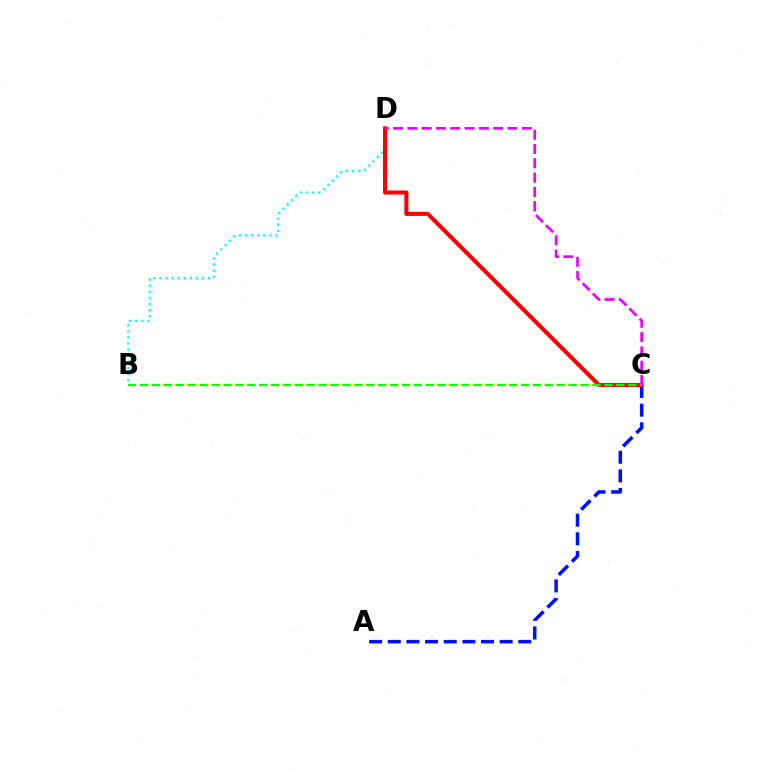{('A', 'C'): [{'color': '#0010ff', 'line_style': 'dashed', 'thickness': 2.53}], ('B', 'C'): [{'color': '#fcf500', 'line_style': 'dotted', 'thickness': 1.55}, {'color': '#08ff00', 'line_style': 'dashed', 'thickness': 1.62}], ('B', 'D'): [{'color': '#00fff6', 'line_style': 'dotted', 'thickness': 1.66}], ('C', 'D'): [{'color': '#ff0000', 'line_style': 'solid', 'thickness': 2.9}, {'color': '#ee00ff', 'line_style': 'dashed', 'thickness': 1.94}]}